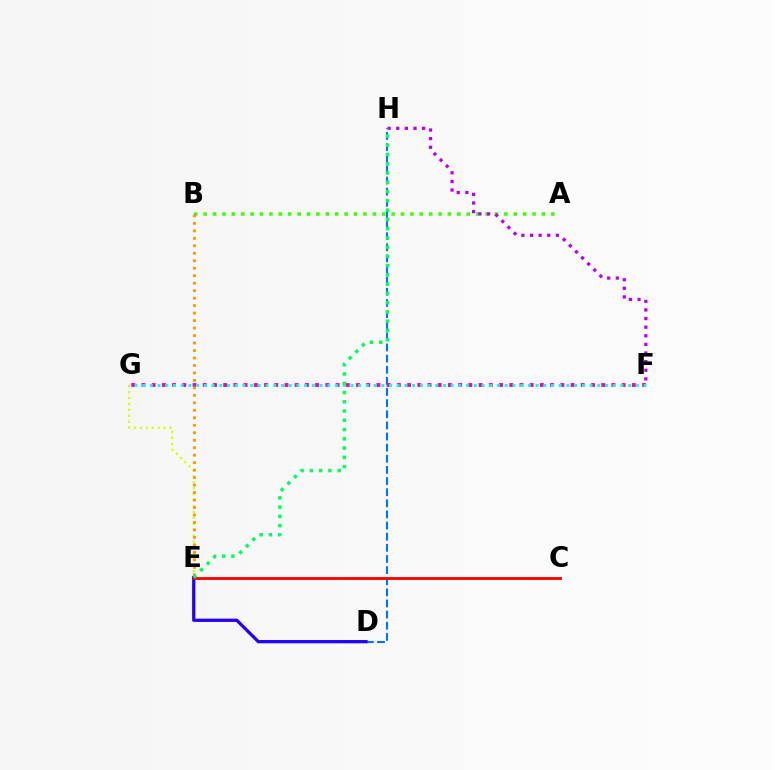{('A', 'B'): [{'color': '#3dff00', 'line_style': 'dotted', 'thickness': 2.55}], ('D', 'H'): [{'color': '#0074ff', 'line_style': 'dashed', 'thickness': 1.51}], ('F', 'H'): [{'color': '#b900ff', 'line_style': 'dotted', 'thickness': 2.34}], ('E', 'G'): [{'color': '#d1ff00', 'line_style': 'dotted', 'thickness': 1.61}], ('F', 'G'): [{'color': '#ff00ac', 'line_style': 'dotted', 'thickness': 2.78}, {'color': '#00fff6', 'line_style': 'dotted', 'thickness': 2.1}], ('D', 'E'): [{'color': '#2500ff', 'line_style': 'solid', 'thickness': 2.36}], ('C', 'E'): [{'color': '#ff0000', 'line_style': 'solid', 'thickness': 2.03}], ('B', 'E'): [{'color': '#ff9400', 'line_style': 'dotted', 'thickness': 2.03}], ('E', 'H'): [{'color': '#00ff5c', 'line_style': 'dotted', 'thickness': 2.52}]}